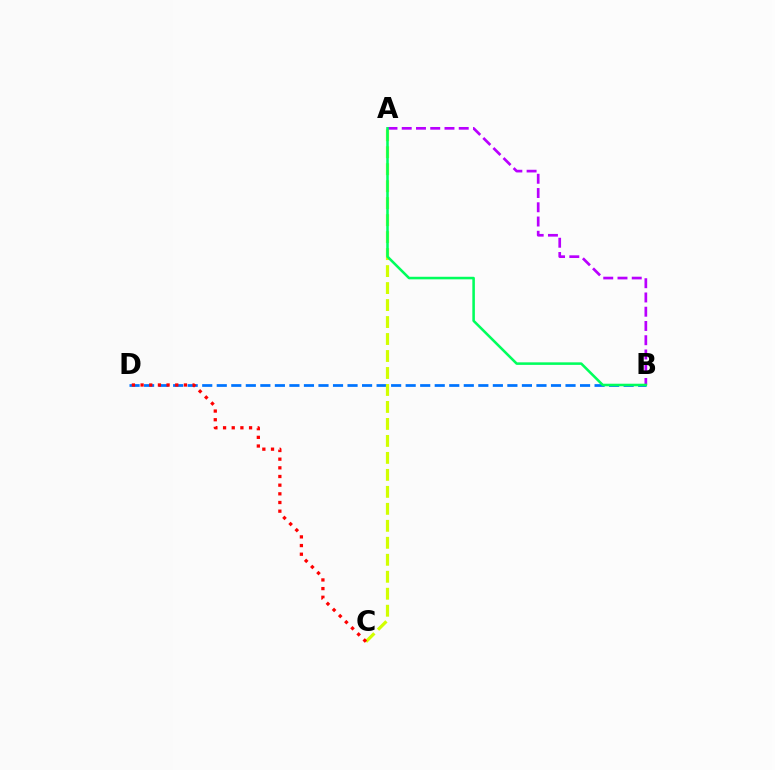{('B', 'D'): [{'color': '#0074ff', 'line_style': 'dashed', 'thickness': 1.97}], ('A', 'C'): [{'color': '#d1ff00', 'line_style': 'dashed', 'thickness': 2.31}], ('A', 'B'): [{'color': '#b900ff', 'line_style': 'dashed', 'thickness': 1.94}, {'color': '#00ff5c', 'line_style': 'solid', 'thickness': 1.84}], ('C', 'D'): [{'color': '#ff0000', 'line_style': 'dotted', 'thickness': 2.36}]}